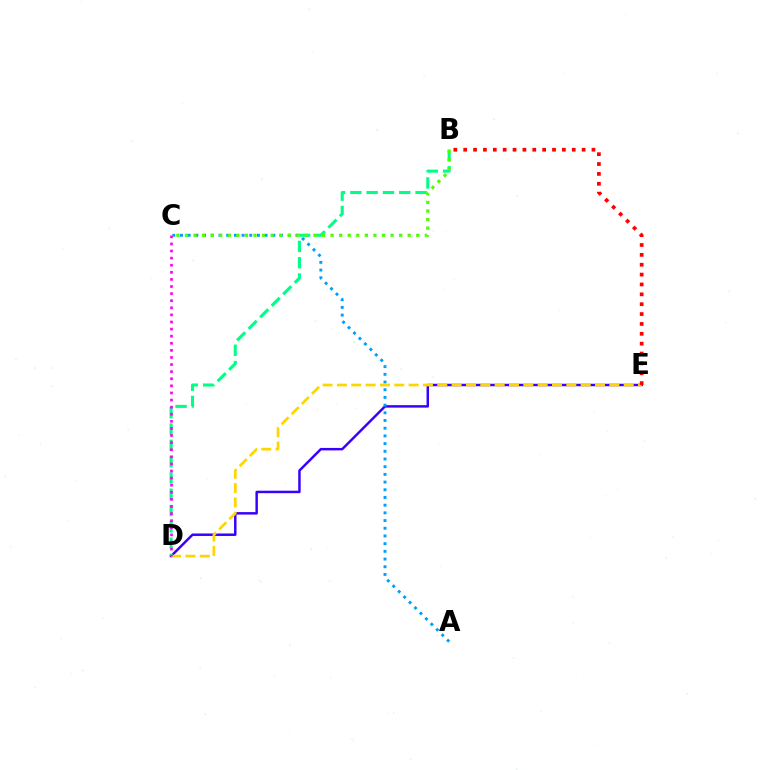{('D', 'E'): [{'color': '#3700ff', 'line_style': 'solid', 'thickness': 1.77}, {'color': '#ffd500', 'line_style': 'dashed', 'thickness': 1.95}], ('A', 'C'): [{'color': '#009eff', 'line_style': 'dotted', 'thickness': 2.09}], ('B', 'D'): [{'color': '#00ff86', 'line_style': 'dashed', 'thickness': 2.21}], ('C', 'D'): [{'color': '#ff00ed', 'line_style': 'dotted', 'thickness': 1.93}], ('B', 'E'): [{'color': '#ff0000', 'line_style': 'dotted', 'thickness': 2.68}], ('B', 'C'): [{'color': '#4fff00', 'line_style': 'dotted', 'thickness': 2.33}]}